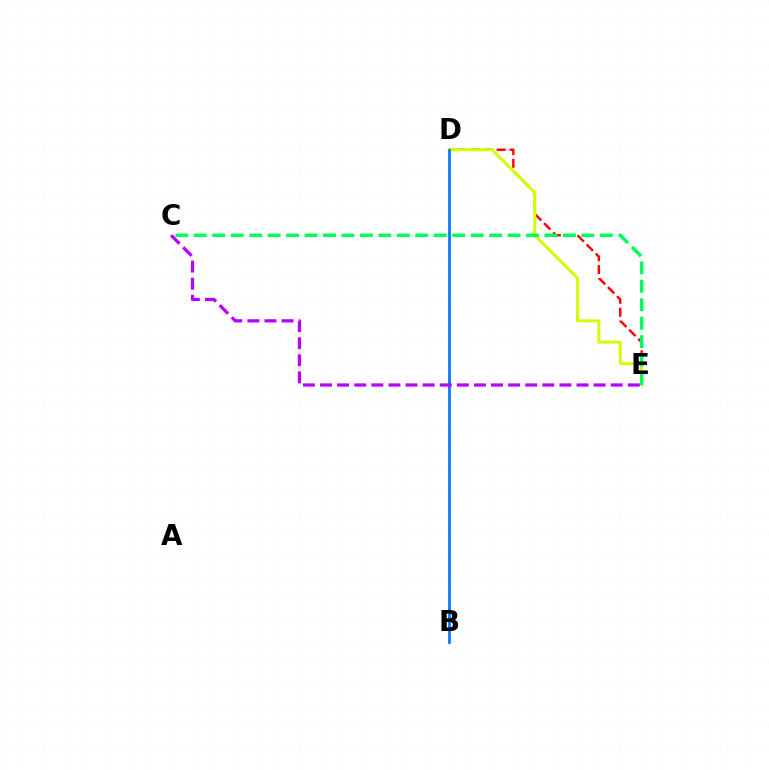{('D', 'E'): [{'color': '#ff0000', 'line_style': 'dashed', 'thickness': 1.75}, {'color': '#d1ff00', 'line_style': 'solid', 'thickness': 2.14}], ('B', 'D'): [{'color': '#0074ff', 'line_style': 'solid', 'thickness': 1.93}], ('C', 'E'): [{'color': '#b900ff', 'line_style': 'dashed', 'thickness': 2.32}, {'color': '#00ff5c', 'line_style': 'dashed', 'thickness': 2.51}]}